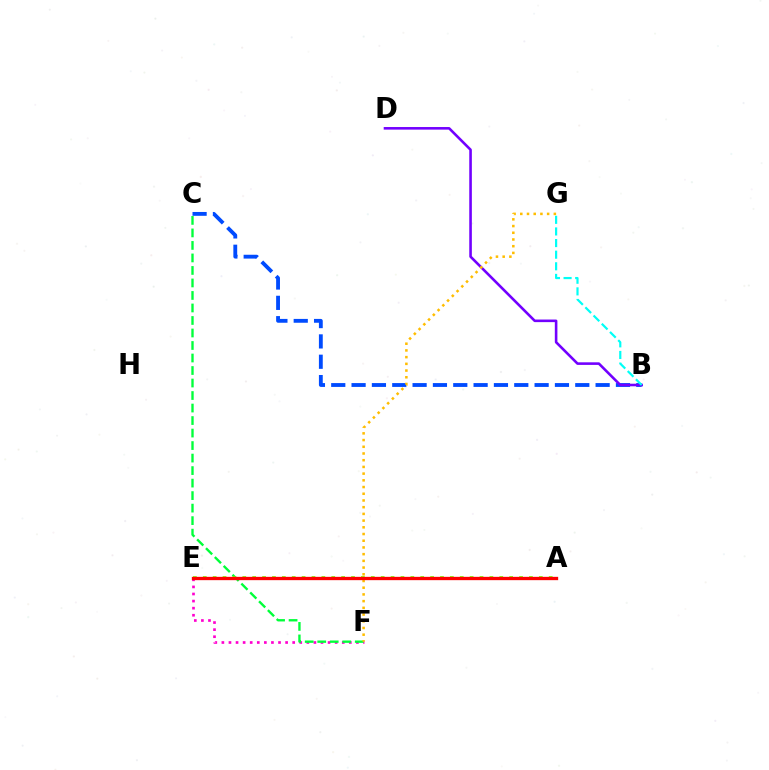{('E', 'F'): [{'color': '#ff00cf', 'line_style': 'dotted', 'thickness': 1.92}], ('B', 'C'): [{'color': '#004bff', 'line_style': 'dashed', 'thickness': 2.76}], ('B', 'D'): [{'color': '#7200ff', 'line_style': 'solid', 'thickness': 1.87}], ('C', 'F'): [{'color': '#00ff39', 'line_style': 'dashed', 'thickness': 1.7}], ('F', 'G'): [{'color': '#ffbd00', 'line_style': 'dotted', 'thickness': 1.82}], ('B', 'G'): [{'color': '#00fff6', 'line_style': 'dashed', 'thickness': 1.58}], ('A', 'E'): [{'color': '#84ff00', 'line_style': 'dotted', 'thickness': 2.69}, {'color': '#ff0000', 'line_style': 'solid', 'thickness': 2.39}]}